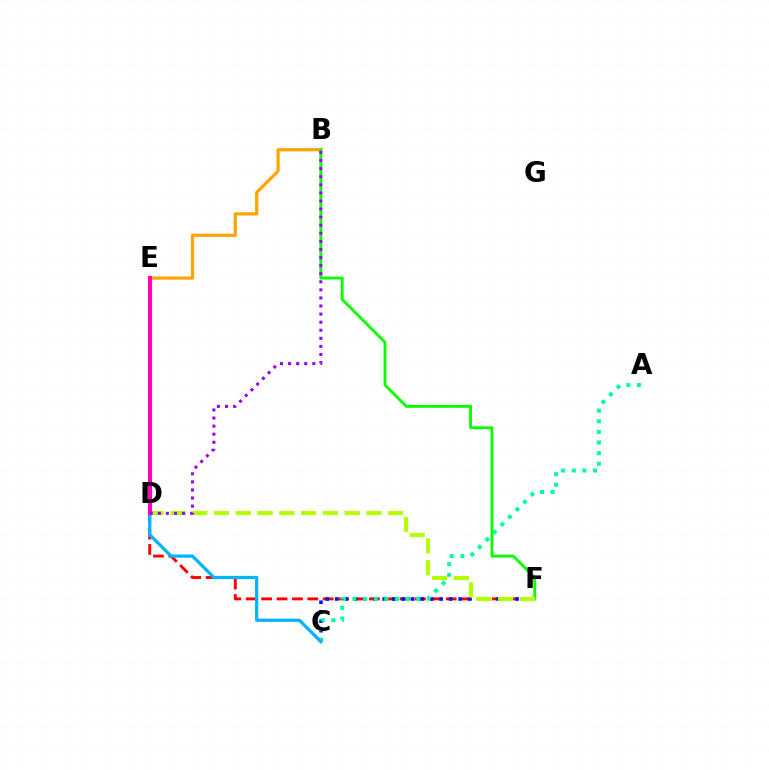{('D', 'F'): [{'color': '#ff0000', 'line_style': 'dashed', 'thickness': 2.09}, {'color': '#b3ff00', 'line_style': 'dashed', 'thickness': 2.96}], ('B', 'E'): [{'color': '#ffa500', 'line_style': 'solid', 'thickness': 2.33}], ('C', 'F'): [{'color': '#0010ff', 'line_style': 'dotted', 'thickness': 2.58}], ('B', 'F'): [{'color': '#08ff00', 'line_style': 'solid', 'thickness': 2.06}], ('A', 'C'): [{'color': '#00ff9d', 'line_style': 'dotted', 'thickness': 2.89}], ('C', 'D'): [{'color': '#00b5ff', 'line_style': 'solid', 'thickness': 2.34}], ('D', 'E'): [{'color': '#ff00bd', 'line_style': 'solid', 'thickness': 2.97}], ('B', 'D'): [{'color': '#9b00ff', 'line_style': 'dotted', 'thickness': 2.2}]}